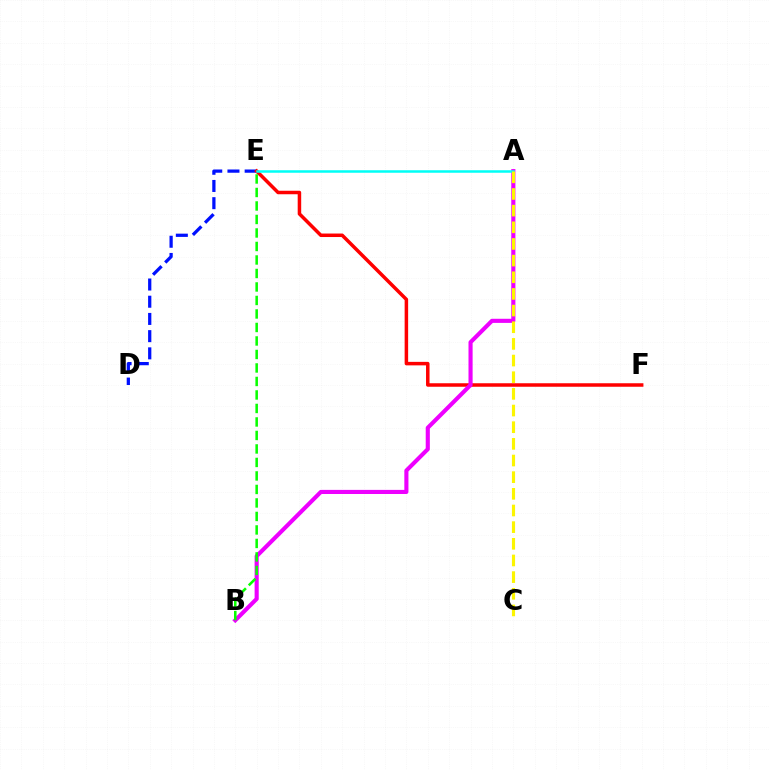{('D', 'E'): [{'color': '#0010ff', 'line_style': 'dashed', 'thickness': 2.34}], ('E', 'F'): [{'color': '#ff0000', 'line_style': 'solid', 'thickness': 2.52}], ('A', 'B'): [{'color': '#ee00ff', 'line_style': 'solid', 'thickness': 2.96}], ('A', 'E'): [{'color': '#00fff6', 'line_style': 'solid', 'thickness': 1.81}], ('B', 'E'): [{'color': '#08ff00', 'line_style': 'dashed', 'thickness': 1.83}], ('A', 'C'): [{'color': '#fcf500', 'line_style': 'dashed', 'thickness': 2.26}]}